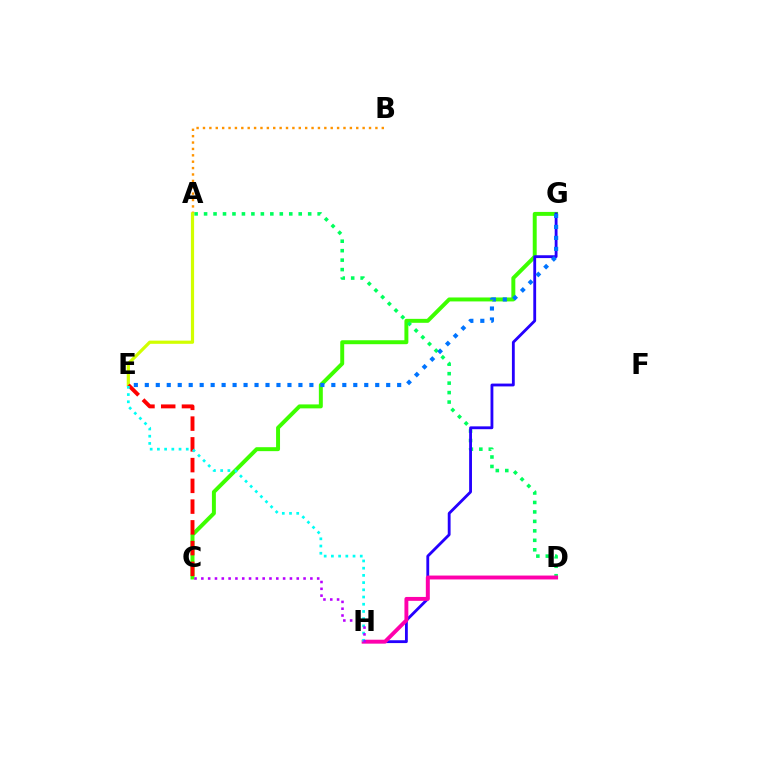{('A', 'B'): [{'color': '#ff9400', 'line_style': 'dotted', 'thickness': 1.74}], ('C', 'G'): [{'color': '#3dff00', 'line_style': 'solid', 'thickness': 2.85}], ('A', 'D'): [{'color': '#00ff5c', 'line_style': 'dotted', 'thickness': 2.57}], ('G', 'H'): [{'color': '#2500ff', 'line_style': 'solid', 'thickness': 2.04}], ('A', 'E'): [{'color': '#d1ff00', 'line_style': 'solid', 'thickness': 2.3}], ('D', 'H'): [{'color': '#ff00ac', 'line_style': 'solid', 'thickness': 2.81}], ('C', 'E'): [{'color': '#ff0000', 'line_style': 'dashed', 'thickness': 2.82}], ('E', 'G'): [{'color': '#0074ff', 'line_style': 'dotted', 'thickness': 2.98}], ('E', 'H'): [{'color': '#00fff6', 'line_style': 'dotted', 'thickness': 1.96}], ('C', 'H'): [{'color': '#b900ff', 'line_style': 'dotted', 'thickness': 1.85}]}